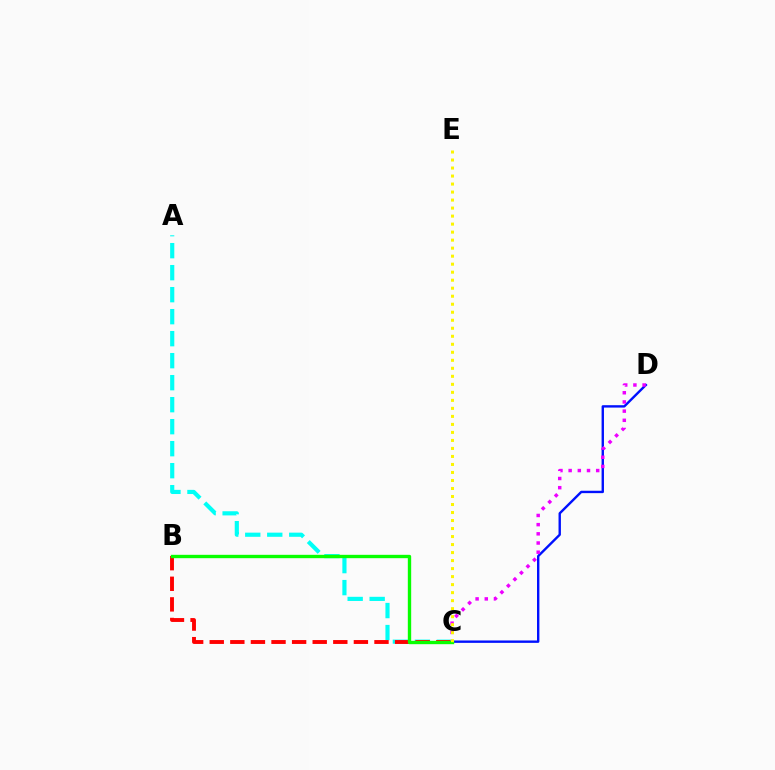{('C', 'D'): [{'color': '#0010ff', 'line_style': 'solid', 'thickness': 1.72}, {'color': '#ee00ff', 'line_style': 'dotted', 'thickness': 2.5}], ('A', 'C'): [{'color': '#00fff6', 'line_style': 'dashed', 'thickness': 2.99}], ('B', 'C'): [{'color': '#ff0000', 'line_style': 'dashed', 'thickness': 2.8}, {'color': '#08ff00', 'line_style': 'solid', 'thickness': 2.42}], ('C', 'E'): [{'color': '#fcf500', 'line_style': 'dotted', 'thickness': 2.18}]}